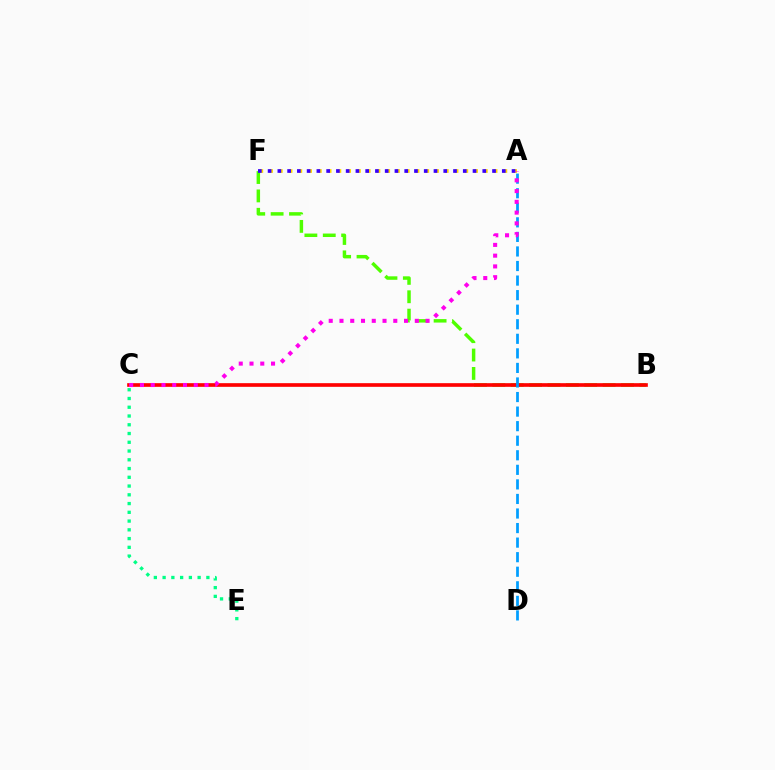{('B', 'F'): [{'color': '#4fff00', 'line_style': 'dashed', 'thickness': 2.5}], ('B', 'C'): [{'color': '#ff0000', 'line_style': 'solid', 'thickness': 2.64}], ('A', 'F'): [{'color': '#ffd500', 'line_style': 'dotted', 'thickness': 2.65}, {'color': '#3700ff', 'line_style': 'dotted', 'thickness': 2.65}], ('C', 'E'): [{'color': '#00ff86', 'line_style': 'dotted', 'thickness': 2.38}], ('A', 'D'): [{'color': '#009eff', 'line_style': 'dashed', 'thickness': 1.98}], ('A', 'C'): [{'color': '#ff00ed', 'line_style': 'dotted', 'thickness': 2.92}]}